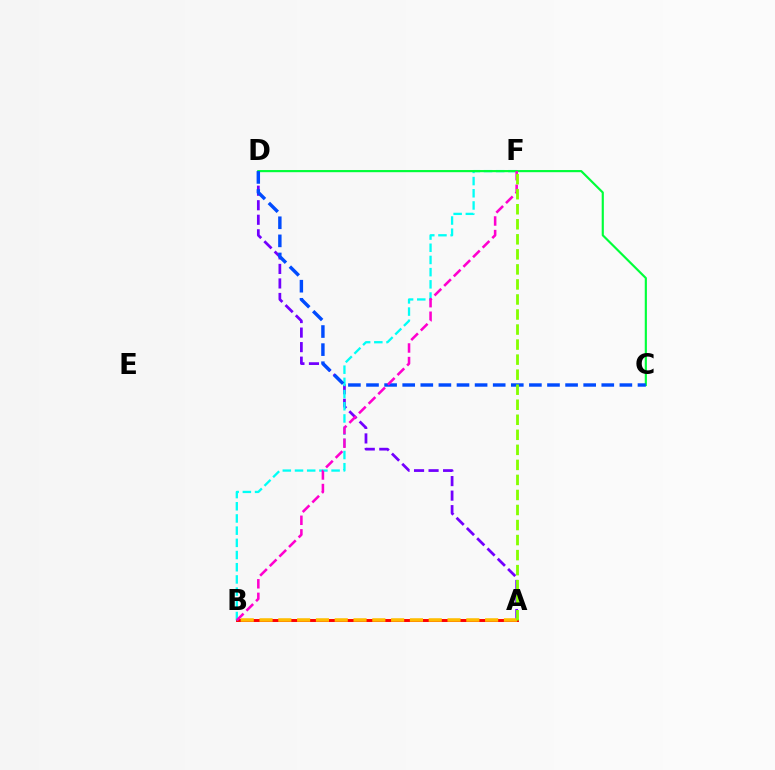{('A', 'D'): [{'color': '#7200ff', 'line_style': 'dashed', 'thickness': 1.97}], ('A', 'B'): [{'color': '#ff0000', 'line_style': 'solid', 'thickness': 2.12}, {'color': '#ffbd00', 'line_style': 'dashed', 'thickness': 2.55}], ('B', 'F'): [{'color': '#00fff6', 'line_style': 'dashed', 'thickness': 1.66}, {'color': '#ff00cf', 'line_style': 'dashed', 'thickness': 1.84}], ('C', 'D'): [{'color': '#00ff39', 'line_style': 'solid', 'thickness': 1.55}, {'color': '#004bff', 'line_style': 'dashed', 'thickness': 2.46}], ('A', 'F'): [{'color': '#84ff00', 'line_style': 'dashed', 'thickness': 2.04}]}